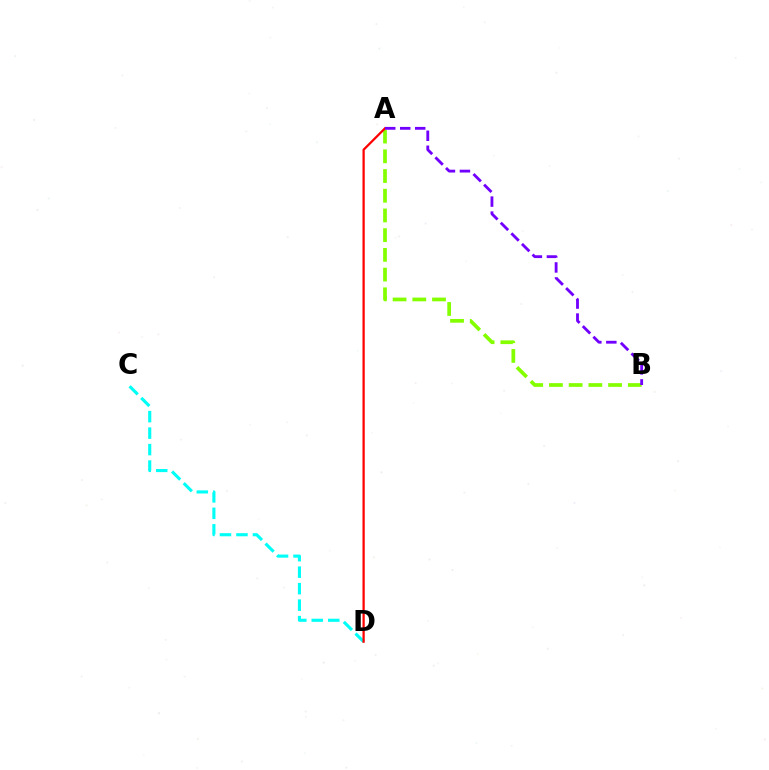{('A', 'B'): [{'color': '#84ff00', 'line_style': 'dashed', 'thickness': 2.68}, {'color': '#7200ff', 'line_style': 'dashed', 'thickness': 2.04}], ('C', 'D'): [{'color': '#00fff6', 'line_style': 'dashed', 'thickness': 2.24}], ('A', 'D'): [{'color': '#ff0000', 'line_style': 'solid', 'thickness': 1.62}]}